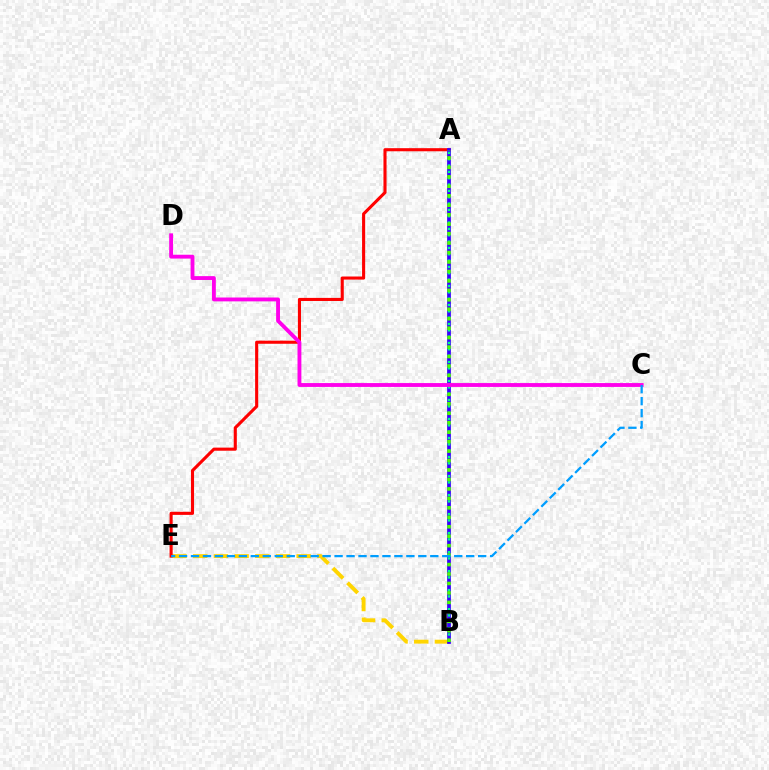{('B', 'E'): [{'color': '#ffd500', 'line_style': 'dashed', 'thickness': 2.81}], ('A', 'E'): [{'color': '#ff0000', 'line_style': 'solid', 'thickness': 2.23}], ('A', 'B'): [{'color': '#3700ff', 'line_style': 'solid', 'thickness': 2.7}, {'color': '#00ff86', 'line_style': 'dotted', 'thickness': 1.72}, {'color': '#4fff00', 'line_style': 'dotted', 'thickness': 2.57}], ('C', 'D'): [{'color': '#ff00ed', 'line_style': 'solid', 'thickness': 2.77}], ('C', 'E'): [{'color': '#009eff', 'line_style': 'dashed', 'thickness': 1.63}]}